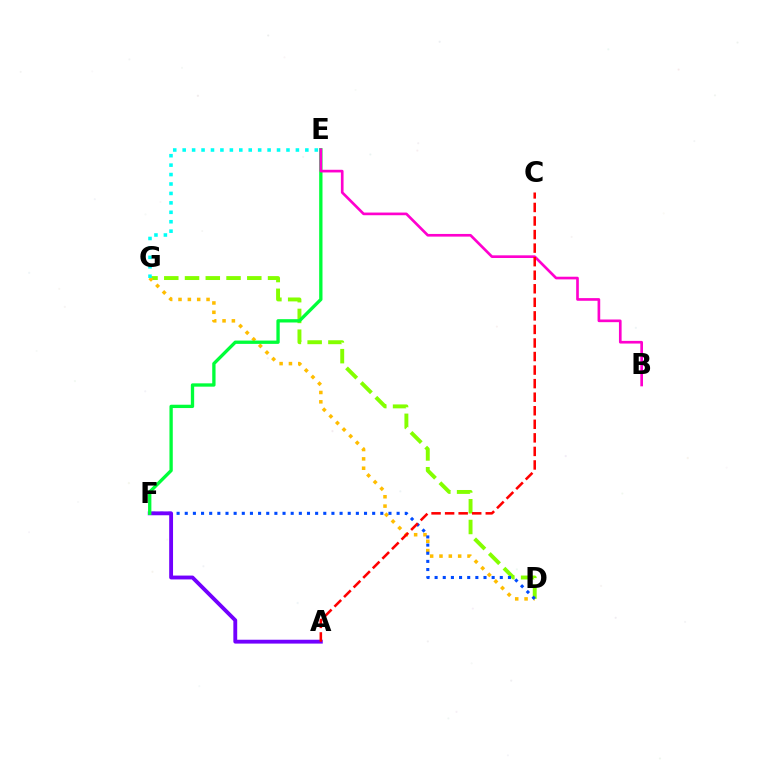{('D', 'G'): [{'color': '#84ff00', 'line_style': 'dashed', 'thickness': 2.82}, {'color': '#ffbd00', 'line_style': 'dotted', 'thickness': 2.54}], ('D', 'F'): [{'color': '#004bff', 'line_style': 'dotted', 'thickness': 2.21}], ('A', 'F'): [{'color': '#7200ff', 'line_style': 'solid', 'thickness': 2.77}], ('E', 'F'): [{'color': '#00ff39', 'line_style': 'solid', 'thickness': 2.39}], ('E', 'G'): [{'color': '#00fff6', 'line_style': 'dotted', 'thickness': 2.56}], ('B', 'E'): [{'color': '#ff00cf', 'line_style': 'solid', 'thickness': 1.92}], ('A', 'C'): [{'color': '#ff0000', 'line_style': 'dashed', 'thickness': 1.84}]}